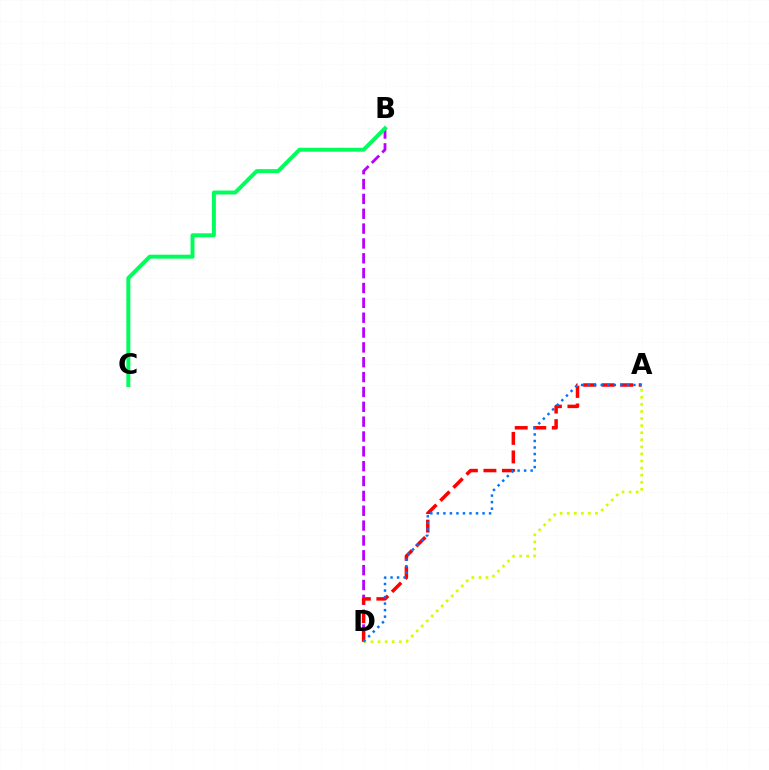{('B', 'D'): [{'color': '#b900ff', 'line_style': 'dashed', 'thickness': 2.02}], ('B', 'C'): [{'color': '#00ff5c', 'line_style': 'solid', 'thickness': 2.86}], ('A', 'D'): [{'color': '#ff0000', 'line_style': 'dashed', 'thickness': 2.52}, {'color': '#d1ff00', 'line_style': 'dotted', 'thickness': 1.92}, {'color': '#0074ff', 'line_style': 'dotted', 'thickness': 1.77}]}